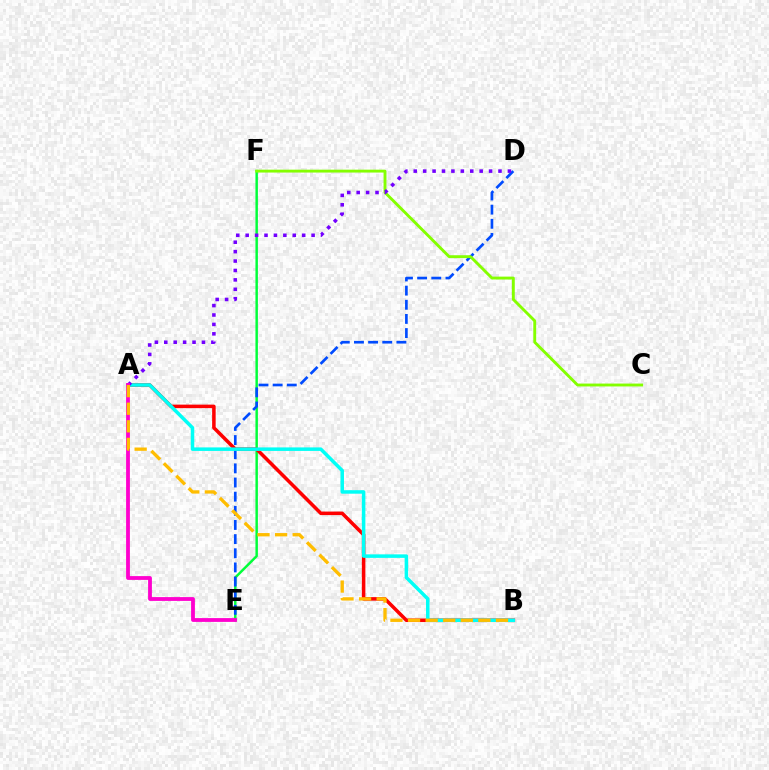{('E', 'F'): [{'color': '#00ff39', 'line_style': 'solid', 'thickness': 1.77}], ('D', 'E'): [{'color': '#004bff', 'line_style': 'dashed', 'thickness': 1.92}], ('A', 'B'): [{'color': '#ff0000', 'line_style': 'solid', 'thickness': 2.54}, {'color': '#00fff6', 'line_style': 'solid', 'thickness': 2.53}, {'color': '#ffbd00', 'line_style': 'dashed', 'thickness': 2.39}], ('C', 'F'): [{'color': '#84ff00', 'line_style': 'solid', 'thickness': 2.07}], ('A', 'D'): [{'color': '#7200ff', 'line_style': 'dotted', 'thickness': 2.56}], ('A', 'E'): [{'color': '#ff00cf', 'line_style': 'solid', 'thickness': 2.74}]}